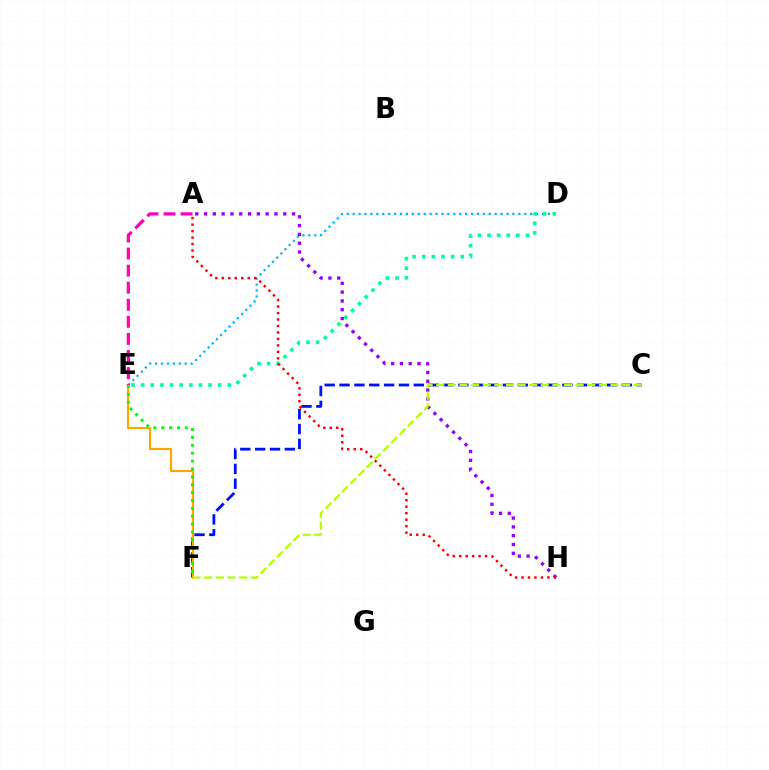{('D', 'E'): [{'color': '#00b5ff', 'line_style': 'dotted', 'thickness': 1.61}, {'color': '#00ff9d', 'line_style': 'dotted', 'thickness': 2.62}], ('A', 'H'): [{'color': '#9b00ff', 'line_style': 'dotted', 'thickness': 2.39}, {'color': '#ff0000', 'line_style': 'dotted', 'thickness': 1.76}], ('C', 'F'): [{'color': '#0010ff', 'line_style': 'dashed', 'thickness': 2.02}, {'color': '#b3ff00', 'line_style': 'dashed', 'thickness': 1.58}], ('E', 'F'): [{'color': '#ffa500', 'line_style': 'solid', 'thickness': 1.53}, {'color': '#08ff00', 'line_style': 'dotted', 'thickness': 2.14}], ('A', 'E'): [{'color': '#ff00bd', 'line_style': 'dashed', 'thickness': 2.32}]}